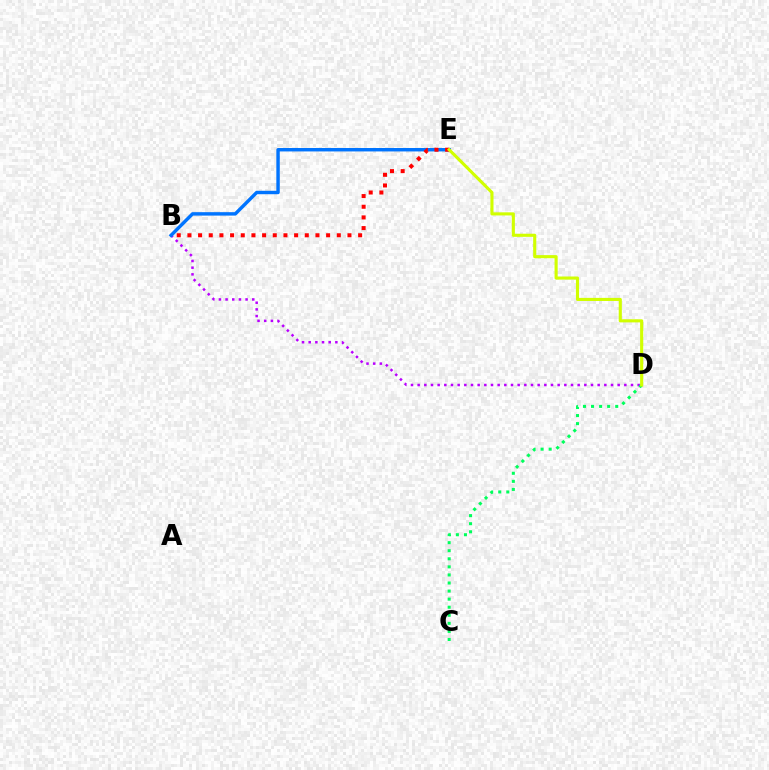{('B', 'D'): [{'color': '#b900ff', 'line_style': 'dotted', 'thickness': 1.81}], ('C', 'D'): [{'color': '#00ff5c', 'line_style': 'dotted', 'thickness': 2.19}], ('B', 'E'): [{'color': '#0074ff', 'line_style': 'solid', 'thickness': 2.47}, {'color': '#ff0000', 'line_style': 'dotted', 'thickness': 2.9}], ('D', 'E'): [{'color': '#d1ff00', 'line_style': 'solid', 'thickness': 2.24}]}